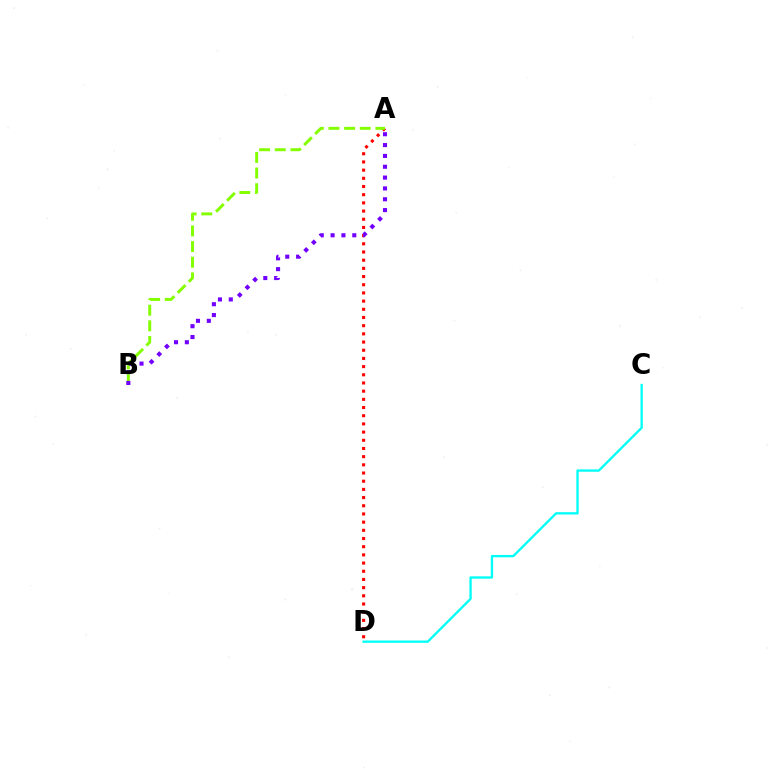{('A', 'D'): [{'color': '#ff0000', 'line_style': 'dotted', 'thickness': 2.22}], ('A', 'B'): [{'color': '#84ff00', 'line_style': 'dashed', 'thickness': 2.13}, {'color': '#7200ff', 'line_style': 'dotted', 'thickness': 2.95}], ('C', 'D'): [{'color': '#00fff6', 'line_style': 'solid', 'thickness': 1.67}]}